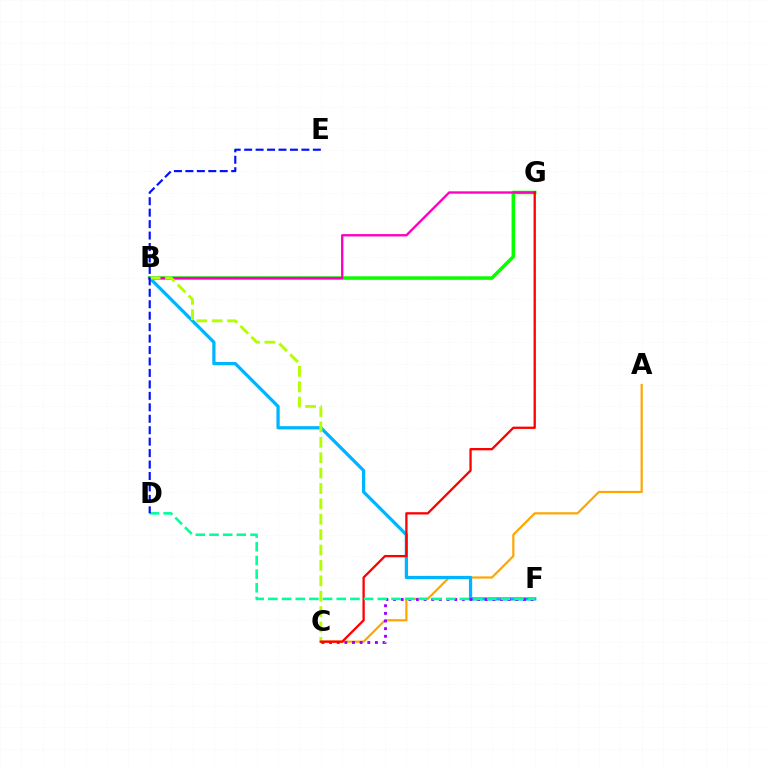{('B', 'G'): [{'color': '#08ff00', 'line_style': 'solid', 'thickness': 2.55}, {'color': '#ff00bd', 'line_style': 'solid', 'thickness': 1.69}], ('A', 'C'): [{'color': '#ffa500', 'line_style': 'solid', 'thickness': 1.57}], ('B', 'F'): [{'color': '#00b5ff', 'line_style': 'solid', 'thickness': 2.35}], ('B', 'C'): [{'color': '#b3ff00', 'line_style': 'dashed', 'thickness': 2.09}], ('C', 'F'): [{'color': '#9b00ff', 'line_style': 'dotted', 'thickness': 2.08}], ('C', 'G'): [{'color': '#ff0000', 'line_style': 'solid', 'thickness': 1.66}], ('D', 'F'): [{'color': '#00ff9d', 'line_style': 'dashed', 'thickness': 1.86}], ('D', 'E'): [{'color': '#0010ff', 'line_style': 'dashed', 'thickness': 1.56}]}